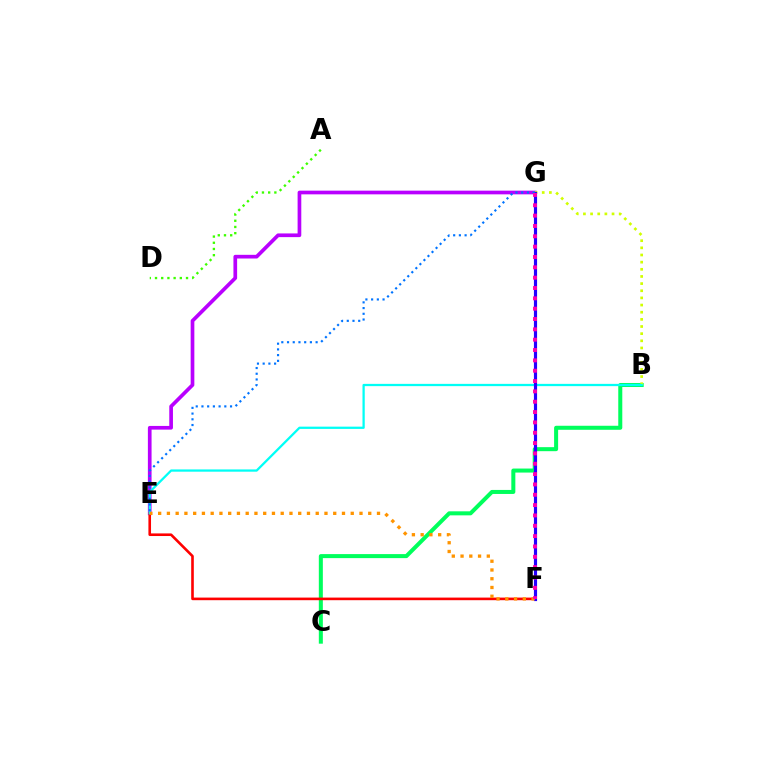{('E', 'G'): [{'color': '#b900ff', 'line_style': 'solid', 'thickness': 2.65}, {'color': '#0074ff', 'line_style': 'dotted', 'thickness': 1.55}], ('B', 'C'): [{'color': '#00ff5c', 'line_style': 'solid', 'thickness': 2.9}], ('B', 'G'): [{'color': '#d1ff00', 'line_style': 'dotted', 'thickness': 1.94}], ('E', 'F'): [{'color': '#ff0000', 'line_style': 'solid', 'thickness': 1.88}, {'color': '#ff9400', 'line_style': 'dotted', 'thickness': 2.38}], ('A', 'D'): [{'color': '#3dff00', 'line_style': 'dotted', 'thickness': 1.68}], ('B', 'E'): [{'color': '#00fff6', 'line_style': 'solid', 'thickness': 1.63}], ('F', 'G'): [{'color': '#2500ff', 'line_style': 'solid', 'thickness': 2.27}, {'color': '#ff00ac', 'line_style': 'dotted', 'thickness': 2.81}]}